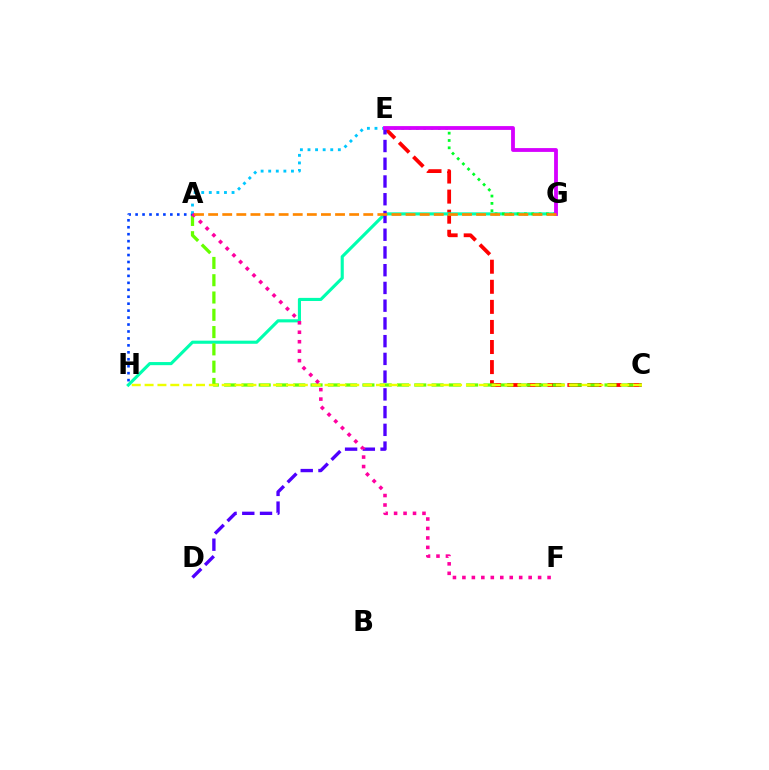{('C', 'E'): [{'color': '#ff0000', 'line_style': 'dashed', 'thickness': 2.73}], ('G', 'H'): [{'color': '#00ffaf', 'line_style': 'solid', 'thickness': 2.24}], ('A', 'C'): [{'color': '#66ff00', 'line_style': 'dashed', 'thickness': 2.35}], ('C', 'H'): [{'color': '#eeff00', 'line_style': 'dashed', 'thickness': 1.75}], ('A', 'H'): [{'color': '#003fff', 'line_style': 'dotted', 'thickness': 1.89}], ('A', 'E'): [{'color': '#00c7ff', 'line_style': 'dotted', 'thickness': 2.06}], ('E', 'G'): [{'color': '#00ff27', 'line_style': 'dotted', 'thickness': 1.99}, {'color': '#d600ff', 'line_style': 'solid', 'thickness': 2.75}], ('D', 'E'): [{'color': '#4f00ff', 'line_style': 'dashed', 'thickness': 2.41}], ('A', 'F'): [{'color': '#ff00a0', 'line_style': 'dotted', 'thickness': 2.57}], ('A', 'G'): [{'color': '#ff8800', 'line_style': 'dashed', 'thickness': 1.92}]}